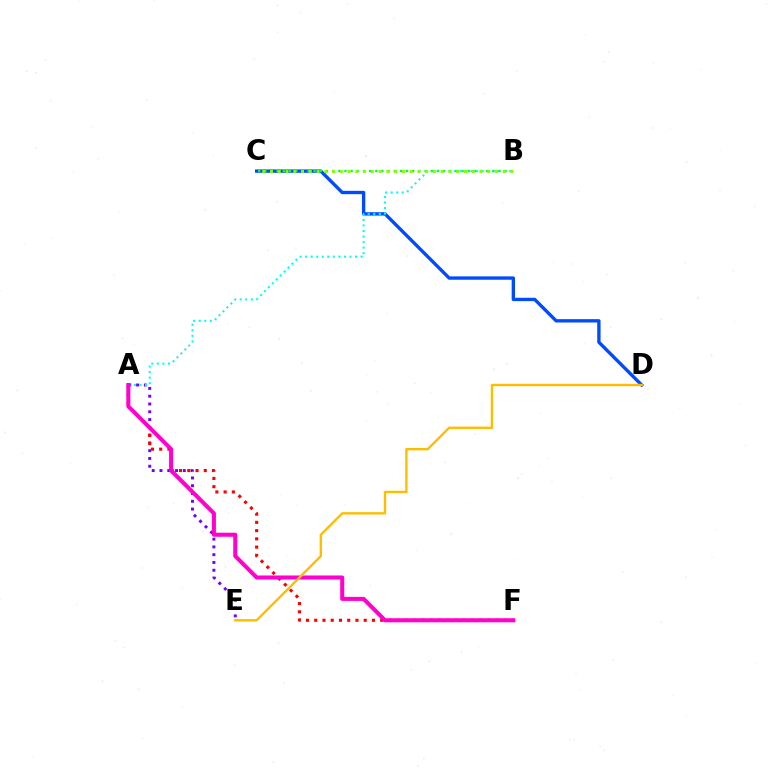{('A', 'E'): [{'color': '#7200ff', 'line_style': 'dotted', 'thickness': 2.11}], ('C', 'D'): [{'color': '#004bff', 'line_style': 'solid', 'thickness': 2.41}], ('A', 'F'): [{'color': '#ff0000', 'line_style': 'dotted', 'thickness': 2.24}, {'color': '#ff00cf', 'line_style': 'solid', 'thickness': 2.91}], ('A', 'B'): [{'color': '#00fff6', 'line_style': 'dotted', 'thickness': 1.51}], ('B', 'C'): [{'color': '#00ff39', 'line_style': 'dotted', 'thickness': 1.67}, {'color': '#84ff00', 'line_style': 'dotted', 'thickness': 2.11}], ('D', 'E'): [{'color': '#ffbd00', 'line_style': 'solid', 'thickness': 1.71}]}